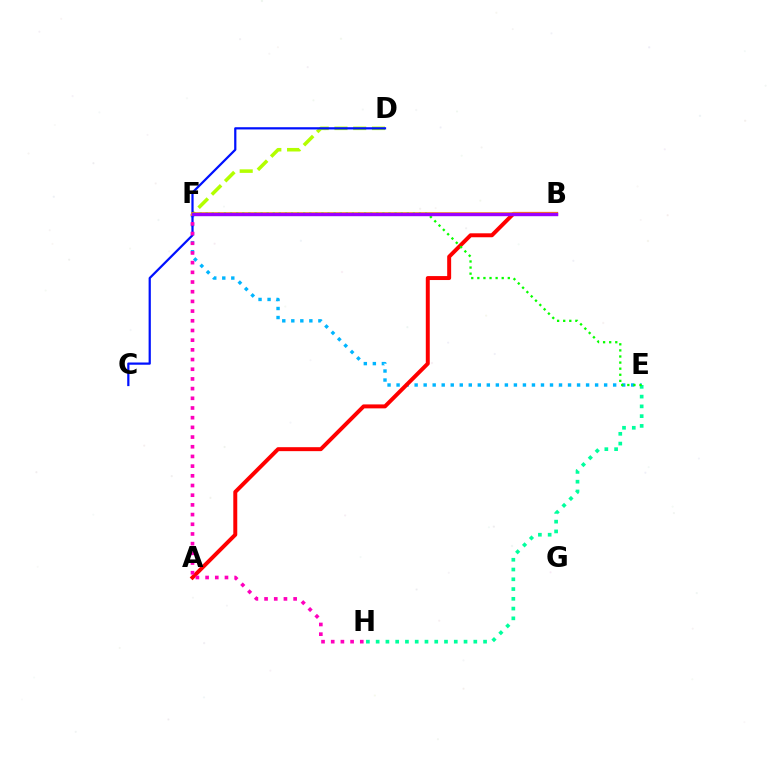{('E', 'F'): [{'color': '#00b5ff', 'line_style': 'dotted', 'thickness': 2.45}, {'color': '#08ff00', 'line_style': 'dotted', 'thickness': 1.66}], ('D', 'F'): [{'color': '#b3ff00', 'line_style': 'dashed', 'thickness': 2.55}], ('E', 'H'): [{'color': '#00ff9d', 'line_style': 'dotted', 'thickness': 2.65}], ('A', 'B'): [{'color': '#ff0000', 'line_style': 'solid', 'thickness': 2.85}], ('C', 'D'): [{'color': '#0010ff', 'line_style': 'solid', 'thickness': 1.61}], ('F', 'H'): [{'color': '#ff00bd', 'line_style': 'dotted', 'thickness': 2.63}], ('B', 'F'): [{'color': '#ffa500', 'line_style': 'solid', 'thickness': 2.59}, {'color': '#9b00ff', 'line_style': 'solid', 'thickness': 2.45}]}